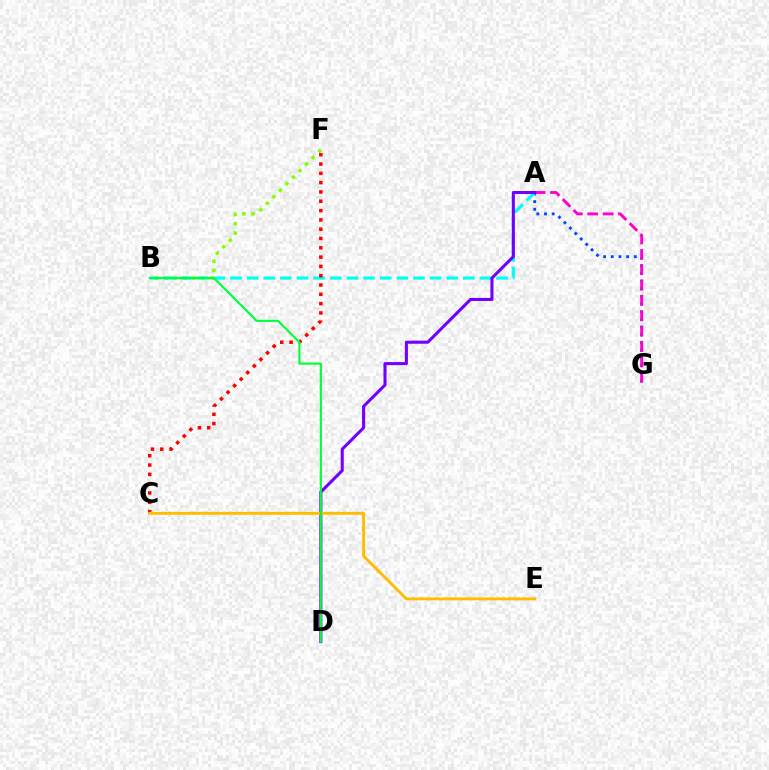{('A', 'G'): [{'color': '#004bff', 'line_style': 'dotted', 'thickness': 2.09}, {'color': '#ff00cf', 'line_style': 'dashed', 'thickness': 2.09}], ('B', 'F'): [{'color': '#84ff00', 'line_style': 'dotted', 'thickness': 2.51}], ('A', 'B'): [{'color': '#00fff6', 'line_style': 'dashed', 'thickness': 2.26}], ('C', 'F'): [{'color': '#ff0000', 'line_style': 'dotted', 'thickness': 2.53}], ('A', 'D'): [{'color': '#7200ff', 'line_style': 'solid', 'thickness': 2.21}], ('C', 'E'): [{'color': '#ffbd00', 'line_style': 'solid', 'thickness': 2.09}], ('B', 'D'): [{'color': '#00ff39', 'line_style': 'solid', 'thickness': 1.53}]}